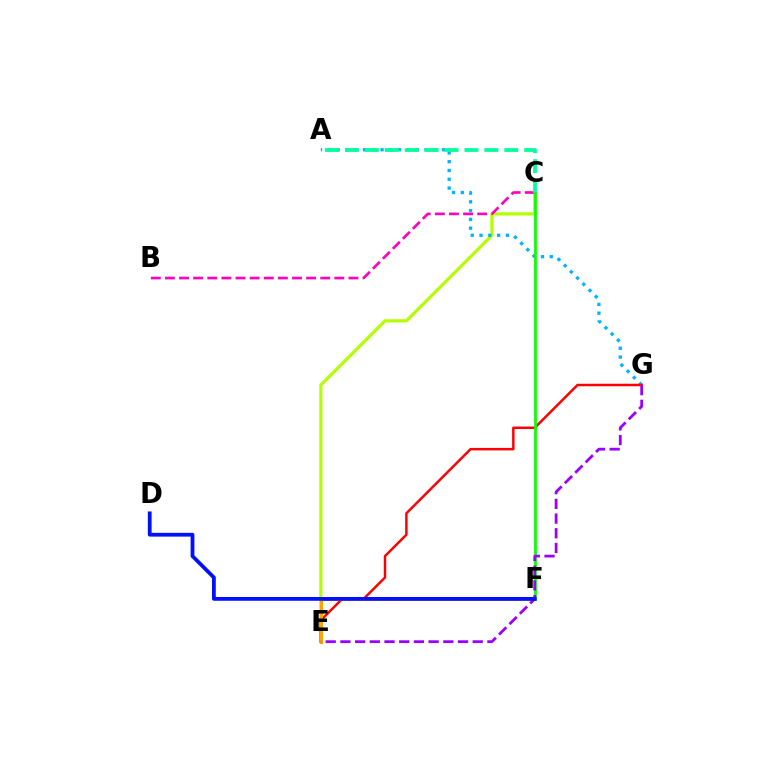{('C', 'E'): [{'color': '#b3ff00', 'line_style': 'solid', 'thickness': 2.29}], ('A', 'G'): [{'color': '#00b5ff', 'line_style': 'dotted', 'thickness': 2.39}], ('B', 'C'): [{'color': '#ff00bd', 'line_style': 'dashed', 'thickness': 1.92}], ('A', 'C'): [{'color': '#00ff9d', 'line_style': 'dashed', 'thickness': 2.71}], ('E', 'G'): [{'color': '#ff0000', 'line_style': 'solid', 'thickness': 1.78}, {'color': '#9b00ff', 'line_style': 'dashed', 'thickness': 2.0}], ('E', 'F'): [{'color': '#ffa500', 'line_style': 'solid', 'thickness': 2.19}], ('C', 'F'): [{'color': '#08ff00', 'line_style': 'solid', 'thickness': 1.97}], ('D', 'F'): [{'color': '#0010ff', 'line_style': 'solid', 'thickness': 2.72}]}